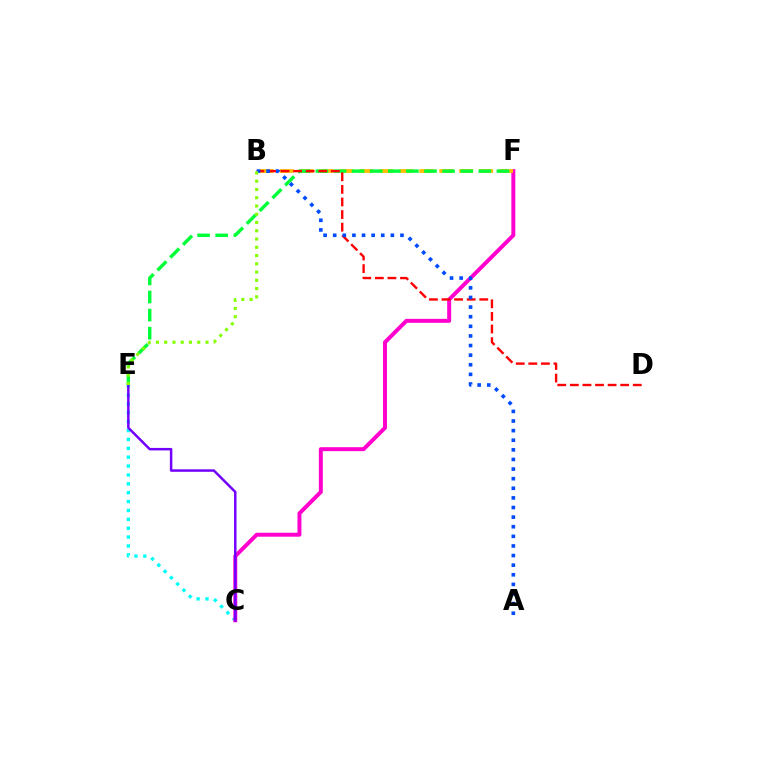{('C', 'E'): [{'color': '#00fff6', 'line_style': 'dotted', 'thickness': 2.41}, {'color': '#7200ff', 'line_style': 'solid', 'thickness': 1.79}], ('C', 'F'): [{'color': '#ff00cf', 'line_style': 'solid', 'thickness': 2.85}], ('B', 'F'): [{'color': '#ffbd00', 'line_style': 'dashed', 'thickness': 2.71}], ('E', 'F'): [{'color': '#00ff39', 'line_style': 'dashed', 'thickness': 2.46}], ('B', 'D'): [{'color': '#ff0000', 'line_style': 'dashed', 'thickness': 1.71}], ('A', 'B'): [{'color': '#004bff', 'line_style': 'dotted', 'thickness': 2.61}], ('B', 'E'): [{'color': '#84ff00', 'line_style': 'dotted', 'thickness': 2.24}]}